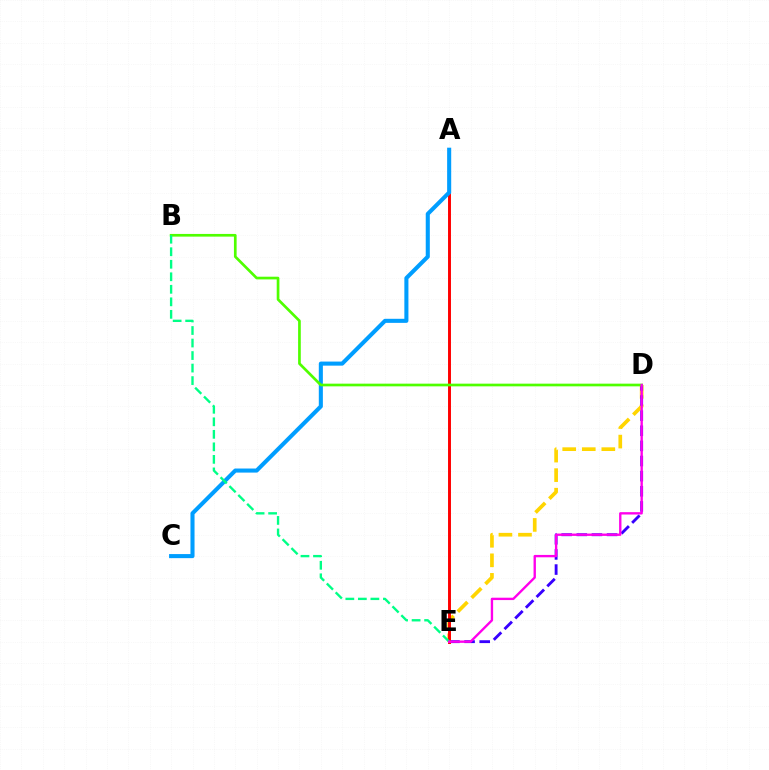{('D', 'E'): [{'color': '#ffd500', 'line_style': 'dashed', 'thickness': 2.66}, {'color': '#3700ff', 'line_style': 'dashed', 'thickness': 2.06}, {'color': '#ff00ed', 'line_style': 'solid', 'thickness': 1.7}], ('A', 'E'): [{'color': '#ff0000', 'line_style': 'solid', 'thickness': 2.11}], ('A', 'C'): [{'color': '#009eff', 'line_style': 'solid', 'thickness': 2.93}], ('B', 'D'): [{'color': '#4fff00', 'line_style': 'solid', 'thickness': 1.94}], ('B', 'E'): [{'color': '#00ff86', 'line_style': 'dashed', 'thickness': 1.7}]}